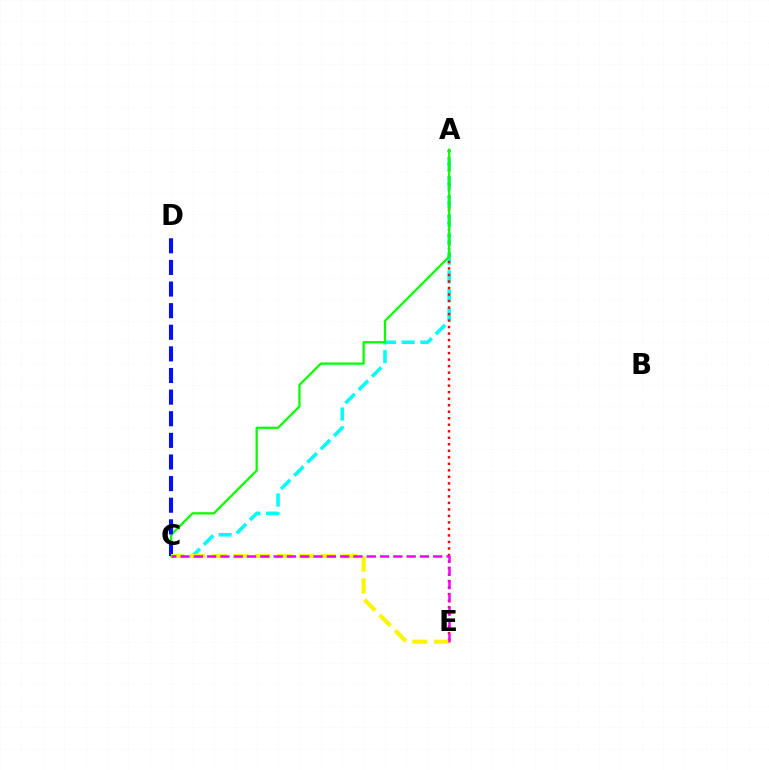{('A', 'C'): [{'color': '#00fff6', 'line_style': 'dashed', 'thickness': 2.55}, {'color': '#08ff00', 'line_style': 'solid', 'thickness': 1.63}], ('A', 'E'): [{'color': '#ff0000', 'line_style': 'dotted', 'thickness': 1.77}], ('C', 'D'): [{'color': '#0010ff', 'line_style': 'dashed', 'thickness': 2.94}], ('C', 'E'): [{'color': '#fcf500', 'line_style': 'dashed', 'thickness': 2.95}, {'color': '#ee00ff', 'line_style': 'dashed', 'thickness': 1.81}]}